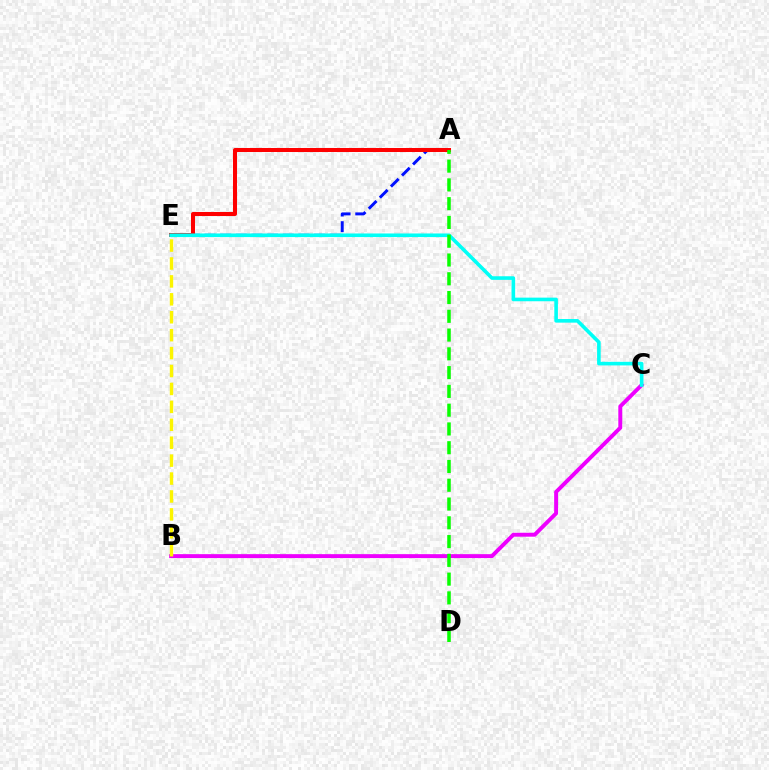{('B', 'C'): [{'color': '#ee00ff', 'line_style': 'solid', 'thickness': 2.83}], ('A', 'E'): [{'color': '#0010ff', 'line_style': 'dashed', 'thickness': 2.13}, {'color': '#ff0000', 'line_style': 'solid', 'thickness': 2.9}], ('C', 'E'): [{'color': '#00fff6', 'line_style': 'solid', 'thickness': 2.6}], ('B', 'E'): [{'color': '#fcf500', 'line_style': 'dashed', 'thickness': 2.43}], ('A', 'D'): [{'color': '#08ff00', 'line_style': 'dashed', 'thickness': 2.55}]}